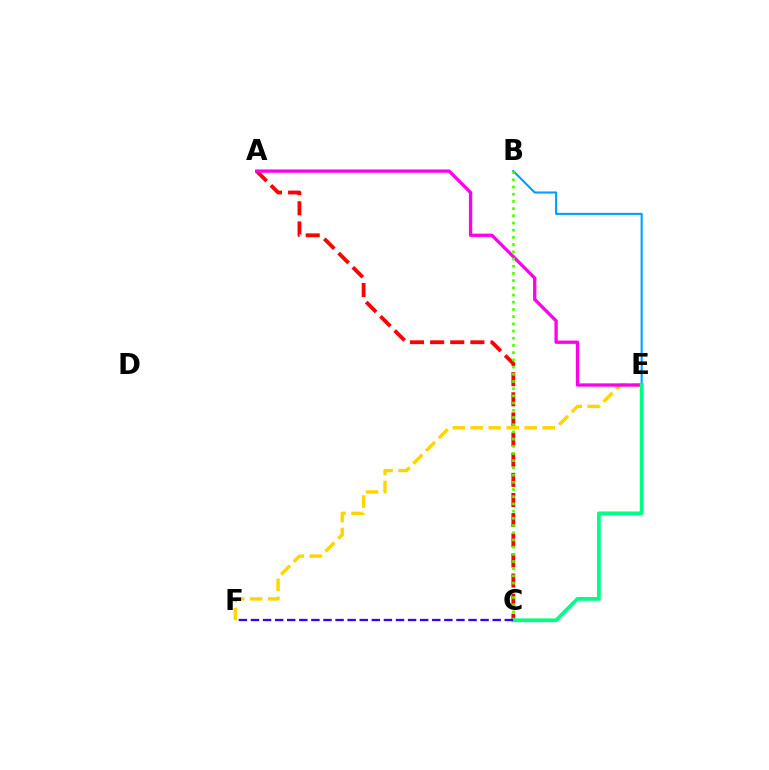{('A', 'C'): [{'color': '#ff0000', 'line_style': 'dashed', 'thickness': 2.74}], ('E', 'F'): [{'color': '#ffd500', 'line_style': 'dashed', 'thickness': 2.44}], ('B', 'E'): [{'color': '#009eff', 'line_style': 'solid', 'thickness': 1.52}], ('A', 'E'): [{'color': '#ff00ed', 'line_style': 'solid', 'thickness': 2.38}], ('B', 'C'): [{'color': '#4fff00', 'line_style': 'dotted', 'thickness': 1.96}], ('C', 'E'): [{'color': '#00ff86', 'line_style': 'solid', 'thickness': 2.71}], ('C', 'F'): [{'color': '#3700ff', 'line_style': 'dashed', 'thickness': 1.64}]}